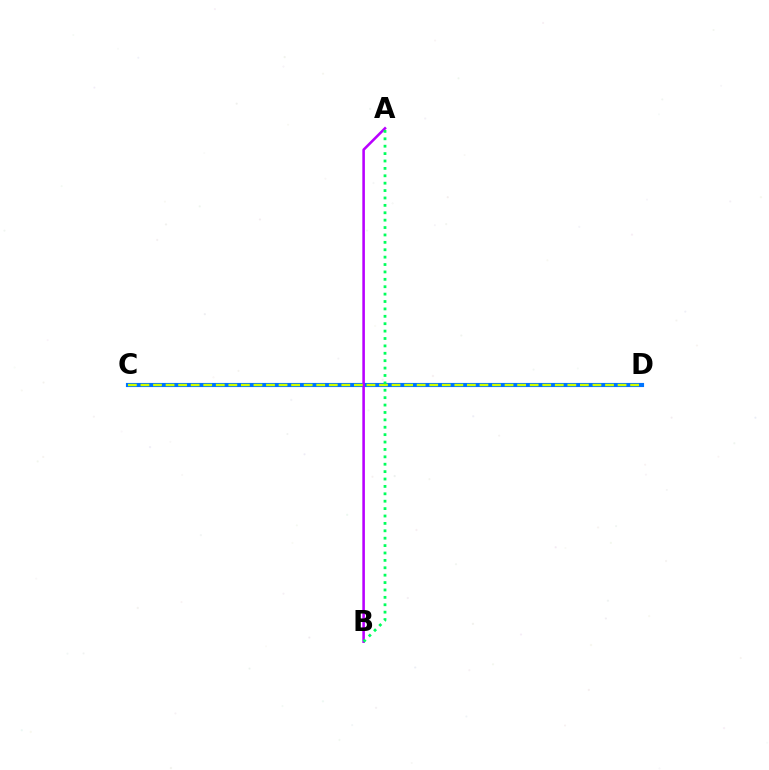{('C', 'D'): [{'color': '#ff0000', 'line_style': 'solid', 'thickness': 1.58}, {'color': '#0074ff', 'line_style': 'solid', 'thickness': 2.97}, {'color': '#d1ff00', 'line_style': 'dashed', 'thickness': 1.71}], ('A', 'B'): [{'color': '#b900ff', 'line_style': 'solid', 'thickness': 1.85}, {'color': '#00ff5c', 'line_style': 'dotted', 'thickness': 2.01}]}